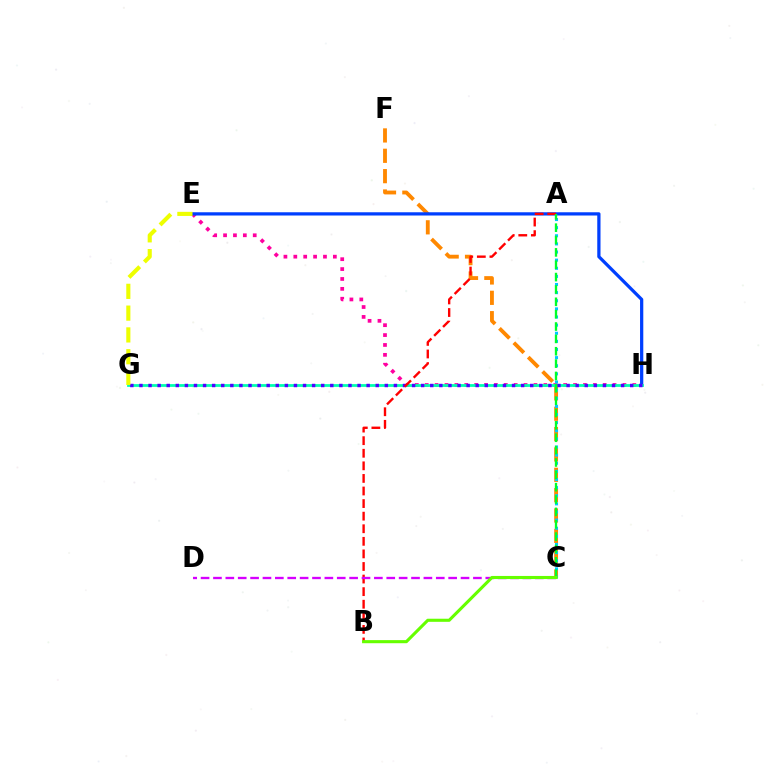{('C', 'F'): [{'color': '#ff8800', 'line_style': 'dashed', 'thickness': 2.77}], ('E', 'H'): [{'color': '#ff00a0', 'line_style': 'dotted', 'thickness': 2.69}, {'color': '#003fff', 'line_style': 'solid', 'thickness': 2.33}], ('A', 'C'): [{'color': '#00c7ff', 'line_style': 'dotted', 'thickness': 2.21}, {'color': '#00ff27', 'line_style': 'dashed', 'thickness': 1.68}], ('G', 'H'): [{'color': '#00ffaf', 'line_style': 'solid', 'thickness': 2.0}, {'color': '#4f00ff', 'line_style': 'dotted', 'thickness': 2.47}], ('A', 'B'): [{'color': '#ff0000', 'line_style': 'dashed', 'thickness': 1.71}], ('C', 'D'): [{'color': '#d600ff', 'line_style': 'dashed', 'thickness': 1.68}], ('B', 'C'): [{'color': '#66ff00', 'line_style': 'solid', 'thickness': 2.23}], ('E', 'G'): [{'color': '#eeff00', 'line_style': 'dashed', 'thickness': 2.96}]}